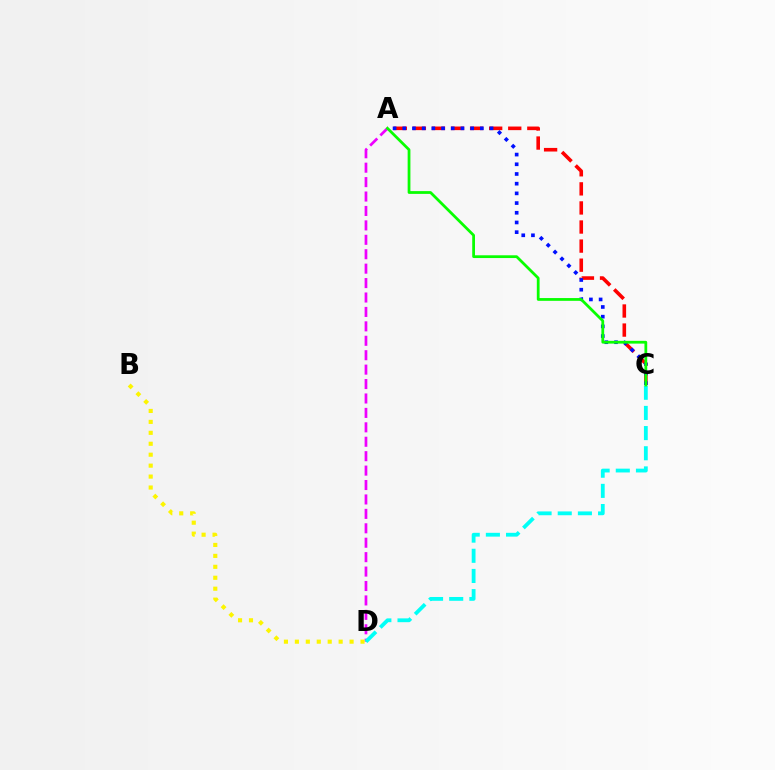{('A', 'C'): [{'color': '#ff0000', 'line_style': 'dashed', 'thickness': 2.59}, {'color': '#0010ff', 'line_style': 'dotted', 'thickness': 2.64}, {'color': '#08ff00', 'line_style': 'solid', 'thickness': 1.99}], ('A', 'D'): [{'color': '#ee00ff', 'line_style': 'dashed', 'thickness': 1.96}], ('C', 'D'): [{'color': '#00fff6', 'line_style': 'dashed', 'thickness': 2.74}], ('B', 'D'): [{'color': '#fcf500', 'line_style': 'dotted', 'thickness': 2.97}]}